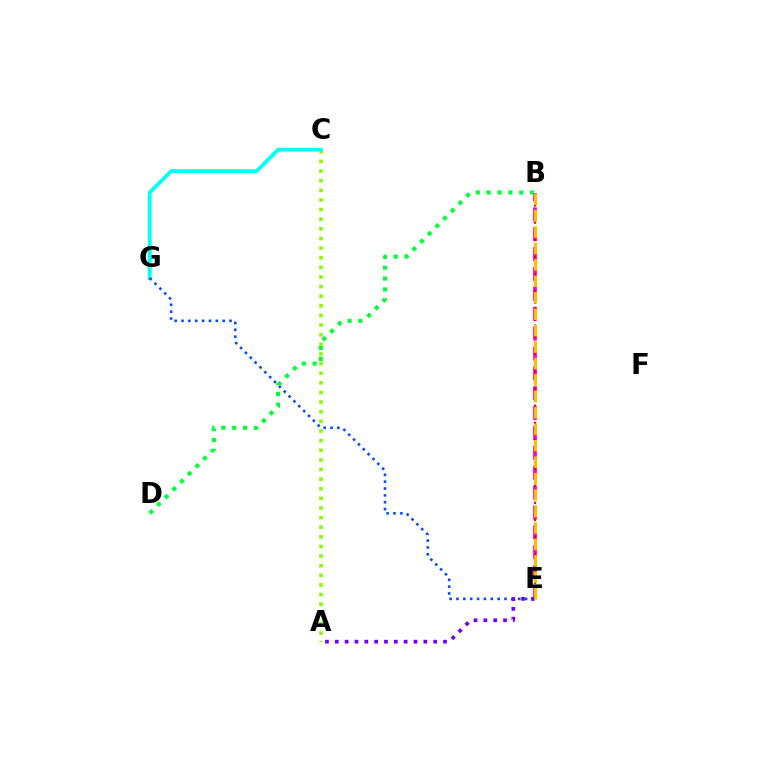{('B', 'E'): [{'color': '#ff00cf', 'line_style': 'dashed', 'thickness': 2.7}, {'color': '#ff0000', 'line_style': 'dotted', 'thickness': 1.55}, {'color': '#ffbd00', 'line_style': 'dashed', 'thickness': 2.23}], ('A', 'C'): [{'color': '#84ff00', 'line_style': 'dotted', 'thickness': 2.62}], ('C', 'G'): [{'color': '#00fff6', 'line_style': 'solid', 'thickness': 2.73}], ('E', 'G'): [{'color': '#004bff', 'line_style': 'dotted', 'thickness': 1.86}], ('A', 'E'): [{'color': '#7200ff', 'line_style': 'dotted', 'thickness': 2.67}], ('B', 'D'): [{'color': '#00ff39', 'line_style': 'dotted', 'thickness': 2.95}]}